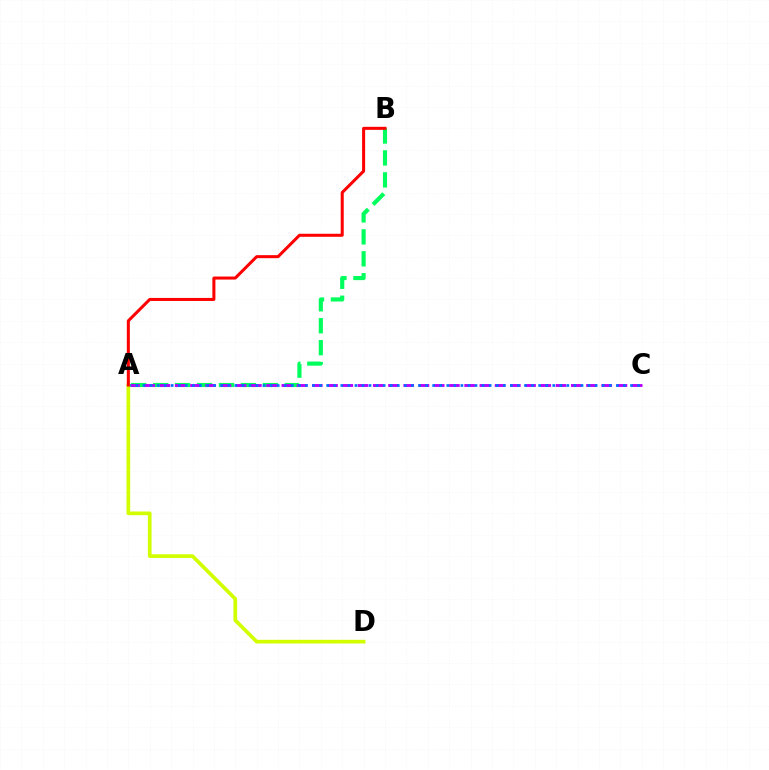{('A', 'B'): [{'color': '#00ff5c', 'line_style': 'dashed', 'thickness': 2.98}, {'color': '#ff0000', 'line_style': 'solid', 'thickness': 2.18}], ('A', 'C'): [{'color': '#b900ff', 'line_style': 'dashed', 'thickness': 2.07}, {'color': '#0074ff', 'line_style': 'dotted', 'thickness': 1.92}], ('A', 'D'): [{'color': '#d1ff00', 'line_style': 'solid', 'thickness': 2.66}]}